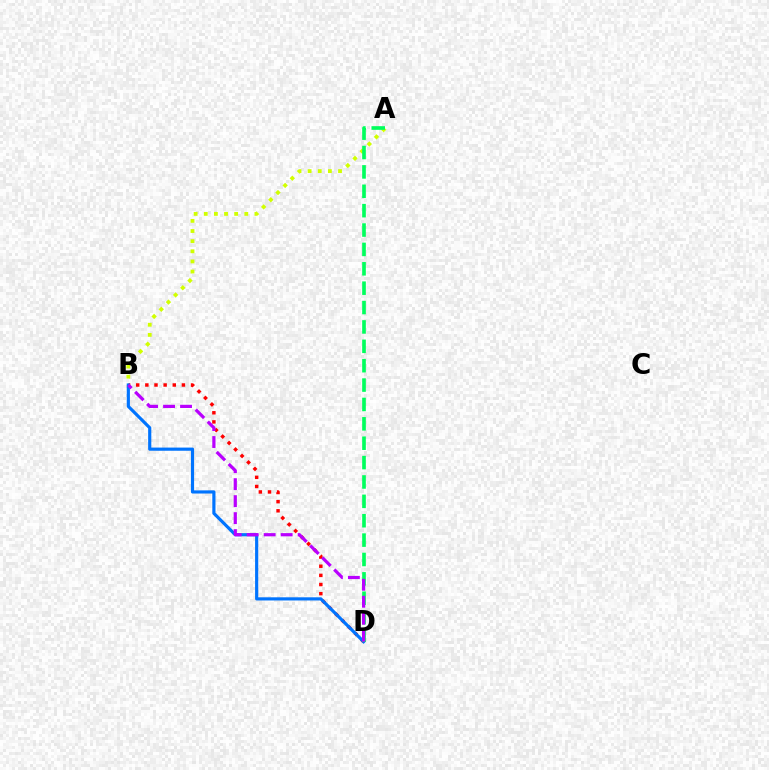{('B', 'D'): [{'color': '#ff0000', 'line_style': 'dotted', 'thickness': 2.48}, {'color': '#0074ff', 'line_style': 'solid', 'thickness': 2.28}, {'color': '#b900ff', 'line_style': 'dashed', 'thickness': 2.31}], ('A', 'B'): [{'color': '#d1ff00', 'line_style': 'dotted', 'thickness': 2.75}], ('A', 'D'): [{'color': '#00ff5c', 'line_style': 'dashed', 'thickness': 2.63}]}